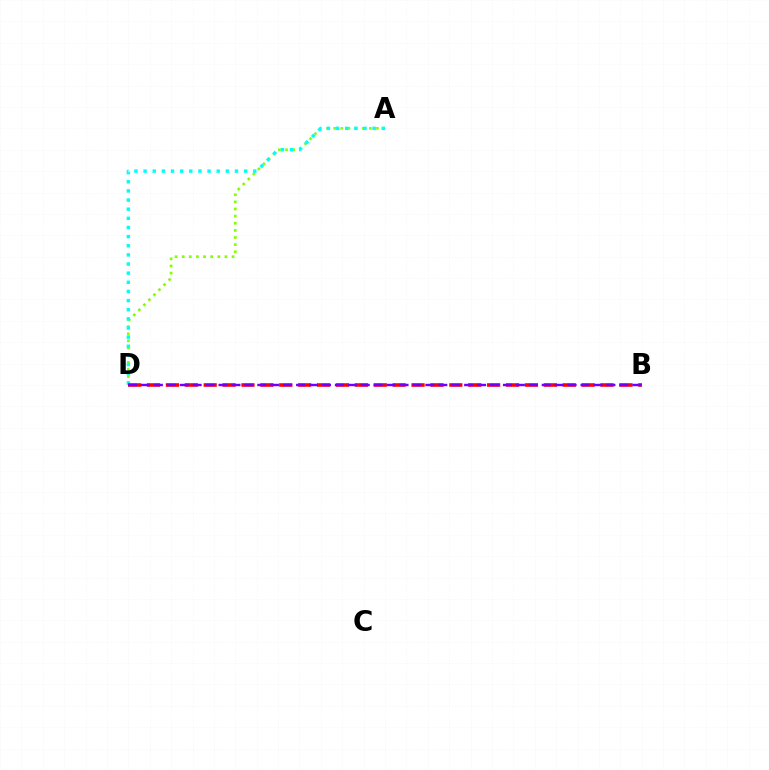{('A', 'D'): [{'color': '#84ff00', 'line_style': 'dotted', 'thickness': 1.94}, {'color': '#00fff6', 'line_style': 'dotted', 'thickness': 2.48}], ('B', 'D'): [{'color': '#ff0000', 'line_style': 'dashed', 'thickness': 2.57}, {'color': '#7200ff', 'line_style': 'dashed', 'thickness': 1.76}]}